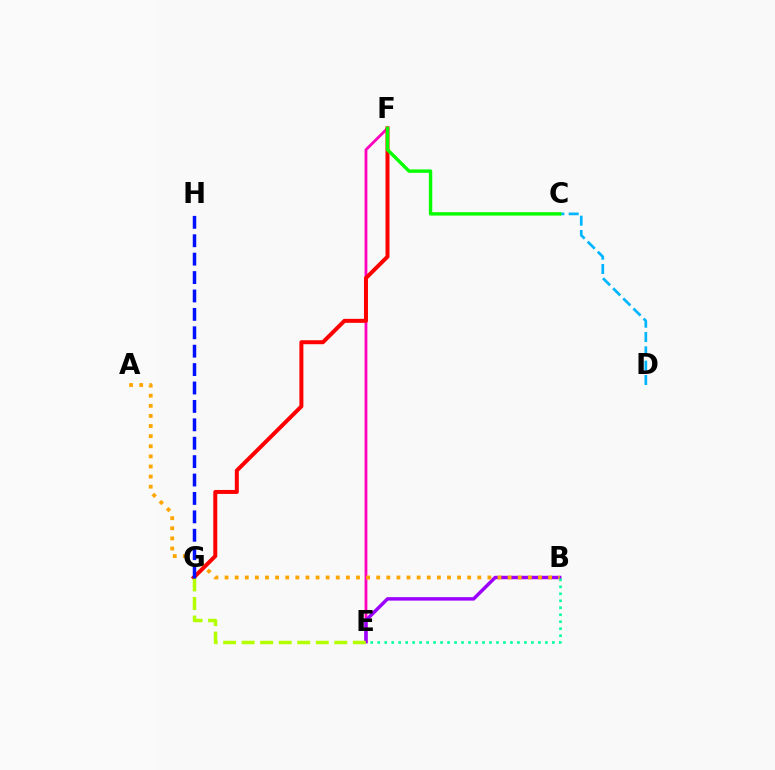{('E', 'F'): [{'color': '#ff00bd', 'line_style': 'solid', 'thickness': 2.01}], ('C', 'D'): [{'color': '#00b5ff', 'line_style': 'dashed', 'thickness': 1.95}], ('B', 'E'): [{'color': '#9b00ff', 'line_style': 'solid', 'thickness': 2.48}, {'color': '#00ff9d', 'line_style': 'dotted', 'thickness': 1.9}], ('F', 'G'): [{'color': '#ff0000', 'line_style': 'solid', 'thickness': 2.87}], ('E', 'G'): [{'color': '#b3ff00', 'line_style': 'dashed', 'thickness': 2.52}], ('A', 'B'): [{'color': '#ffa500', 'line_style': 'dotted', 'thickness': 2.75}], ('G', 'H'): [{'color': '#0010ff', 'line_style': 'dashed', 'thickness': 2.5}], ('C', 'F'): [{'color': '#08ff00', 'line_style': 'solid', 'thickness': 2.44}]}